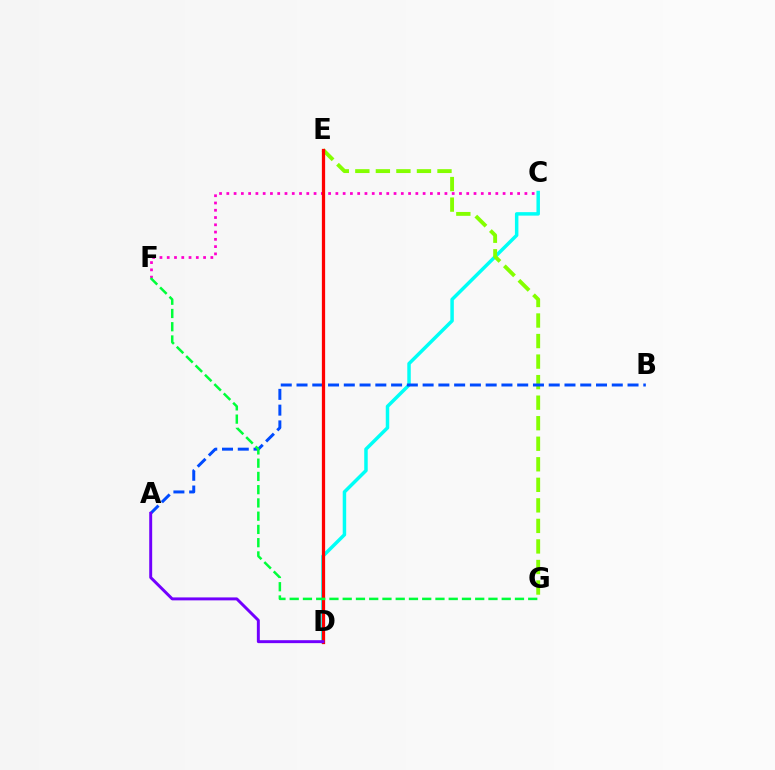{('D', 'E'): [{'color': '#ffbd00', 'line_style': 'dashed', 'thickness': 2.17}, {'color': '#ff0000', 'line_style': 'solid', 'thickness': 2.34}], ('C', 'D'): [{'color': '#00fff6', 'line_style': 'solid', 'thickness': 2.5}], ('E', 'G'): [{'color': '#84ff00', 'line_style': 'dashed', 'thickness': 2.79}], ('C', 'F'): [{'color': '#ff00cf', 'line_style': 'dotted', 'thickness': 1.98}], ('A', 'B'): [{'color': '#004bff', 'line_style': 'dashed', 'thickness': 2.14}], ('F', 'G'): [{'color': '#00ff39', 'line_style': 'dashed', 'thickness': 1.8}], ('A', 'D'): [{'color': '#7200ff', 'line_style': 'solid', 'thickness': 2.12}]}